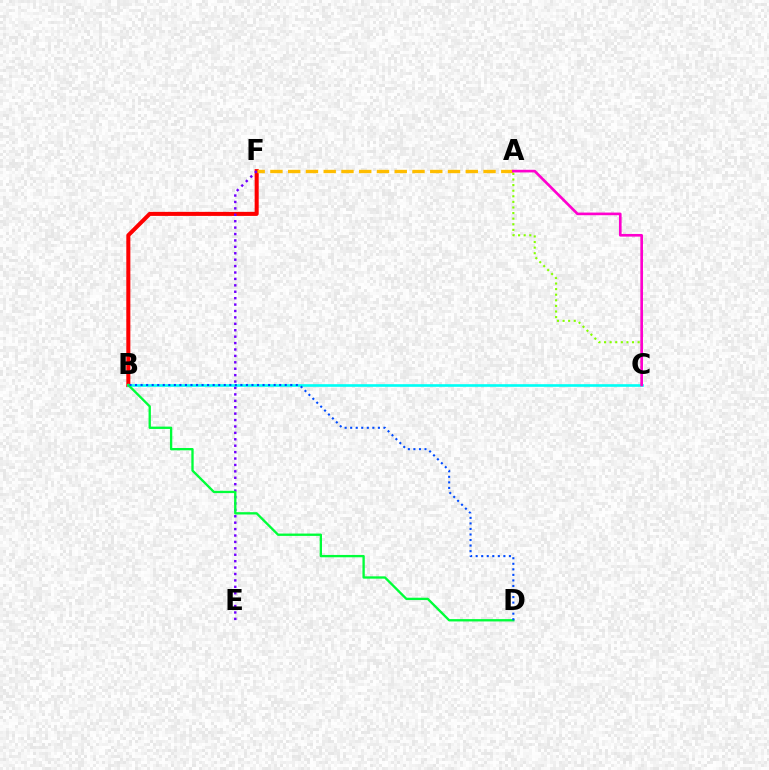{('A', 'C'): [{'color': '#84ff00', 'line_style': 'dotted', 'thickness': 1.52}, {'color': '#ff00cf', 'line_style': 'solid', 'thickness': 1.91}], ('B', 'F'): [{'color': '#ff0000', 'line_style': 'solid', 'thickness': 2.91}], ('B', 'C'): [{'color': '#00fff6', 'line_style': 'solid', 'thickness': 1.9}], ('E', 'F'): [{'color': '#7200ff', 'line_style': 'dotted', 'thickness': 1.74}], ('B', 'D'): [{'color': '#00ff39', 'line_style': 'solid', 'thickness': 1.68}, {'color': '#004bff', 'line_style': 'dotted', 'thickness': 1.51}], ('A', 'F'): [{'color': '#ffbd00', 'line_style': 'dashed', 'thickness': 2.41}]}